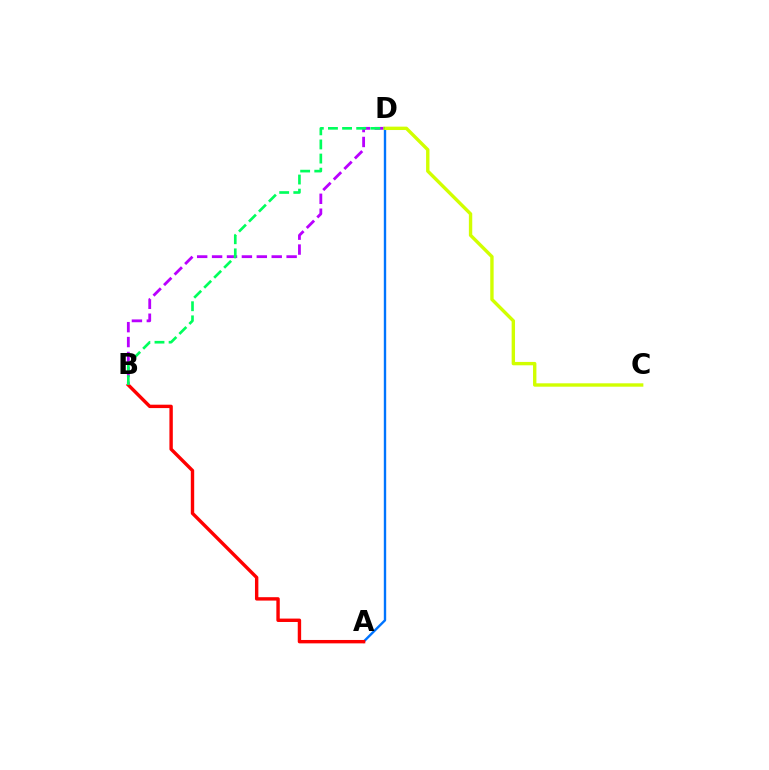{('A', 'D'): [{'color': '#0074ff', 'line_style': 'solid', 'thickness': 1.72}], ('A', 'B'): [{'color': '#ff0000', 'line_style': 'solid', 'thickness': 2.45}], ('B', 'D'): [{'color': '#b900ff', 'line_style': 'dashed', 'thickness': 2.03}, {'color': '#00ff5c', 'line_style': 'dashed', 'thickness': 1.92}], ('C', 'D'): [{'color': '#d1ff00', 'line_style': 'solid', 'thickness': 2.43}]}